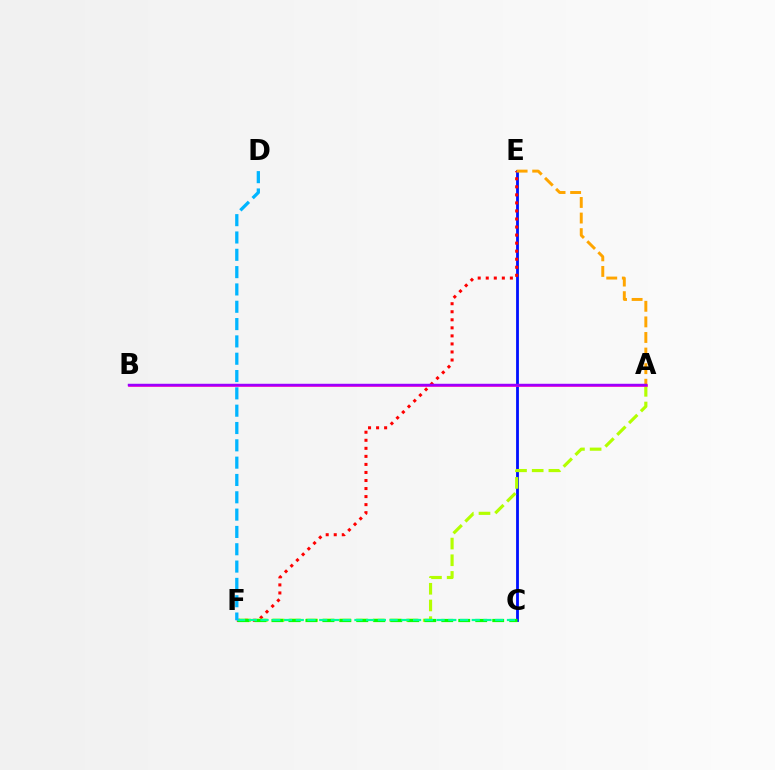{('C', 'E'): [{'color': '#0010ff', 'line_style': 'solid', 'thickness': 2.02}], ('E', 'F'): [{'color': '#ff0000', 'line_style': 'dotted', 'thickness': 2.19}], ('A', 'F'): [{'color': '#b3ff00', 'line_style': 'dashed', 'thickness': 2.27}], ('A', 'B'): [{'color': '#ff00bd', 'line_style': 'solid', 'thickness': 1.91}, {'color': '#9b00ff', 'line_style': 'solid', 'thickness': 1.76}], ('C', 'F'): [{'color': '#08ff00', 'line_style': 'dashed', 'thickness': 2.31}, {'color': '#00ff9d', 'line_style': 'dashed', 'thickness': 1.59}], ('A', 'E'): [{'color': '#ffa500', 'line_style': 'dashed', 'thickness': 2.12}], ('D', 'F'): [{'color': '#00b5ff', 'line_style': 'dashed', 'thickness': 2.35}]}